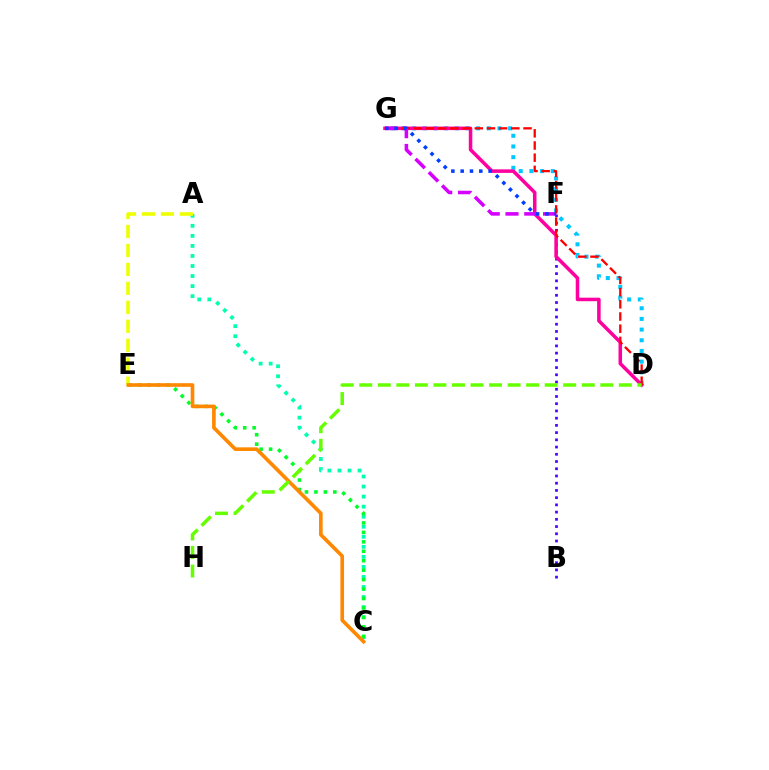{('A', 'C'): [{'color': '#00ffaf', 'line_style': 'dotted', 'thickness': 2.73}], ('A', 'E'): [{'color': '#eeff00', 'line_style': 'dashed', 'thickness': 2.58}], ('C', 'E'): [{'color': '#00ff27', 'line_style': 'dotted', 'thickness': 2.57}, {'color': '#ff8800', 'line_style': 'solid', 'thickness': 2.62}], ('D', 'G'): [{'color': '#00c7ff', 'line_style': 'dotted', 'thickness': 2.9}, {'color': '#ff00a0', 'line_style': 'solid', 'thickness': 2.55}, {'color': '#ff0000', 'line_style': 'dashed', 'thickness': 1.66}], ('B', 'F'): [{'color': '#4f00ff', 'line_style': 'dotted', 'thickness': 1.96}], ('F', 'G'): [{'color': '#d600ff', 'line_style': 'dashed', 'thickness': 2.55}, {'color': '#003fff', 'line_style': 'dotted', 'thickness': 2.53}], ('D', 'H'): [{'color': '#66ff00', 'line_style': 'dashed', 'thickness': 2.52}]}